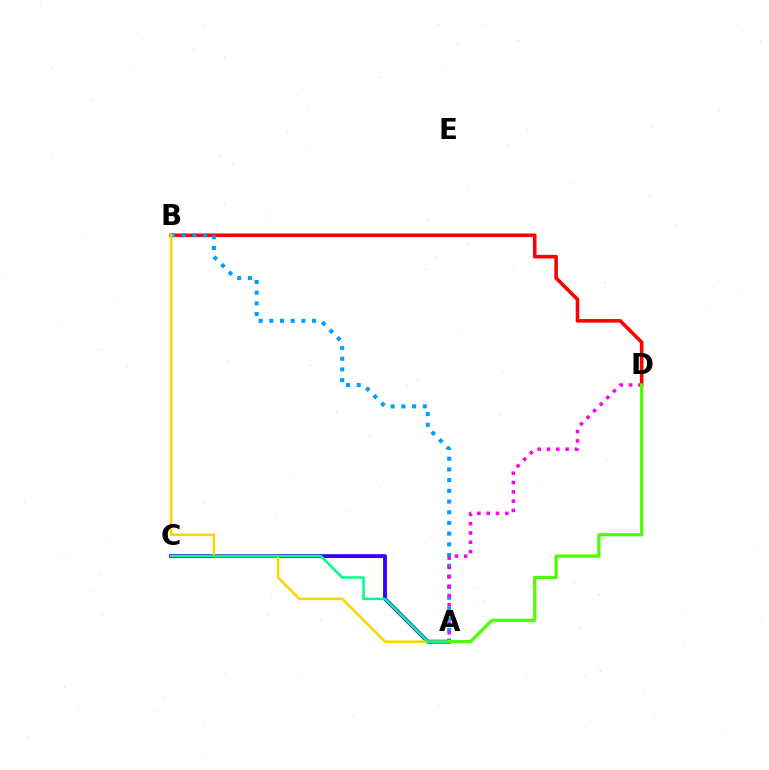{('B', 'D'): [{'color': '#ff0000', 'line_style': 'solid', 'thickness': 2.58}], ('A', 'C'): [{'color': '#3700ff', 'line_style': 'solid', 'thickness': 2.77}, {'color': '#00ff86', 'line_style': 'solid', 'thickness': 1.8}], ('A', 'B'): [{'color': '#009eff', 'line_style': 'dotted', 'thickness': 2.91}, {'color': '#ffd500', 'line_style': 'solid', 'thickness': 1.83}], ('A', 'D'): [{'color': '#ff00ed', 'line_style': 'dotted', 'thickness': 2.53}, {'color': '#4fff00', 'line_style': 'solid', 'thickness': 2.35}]}